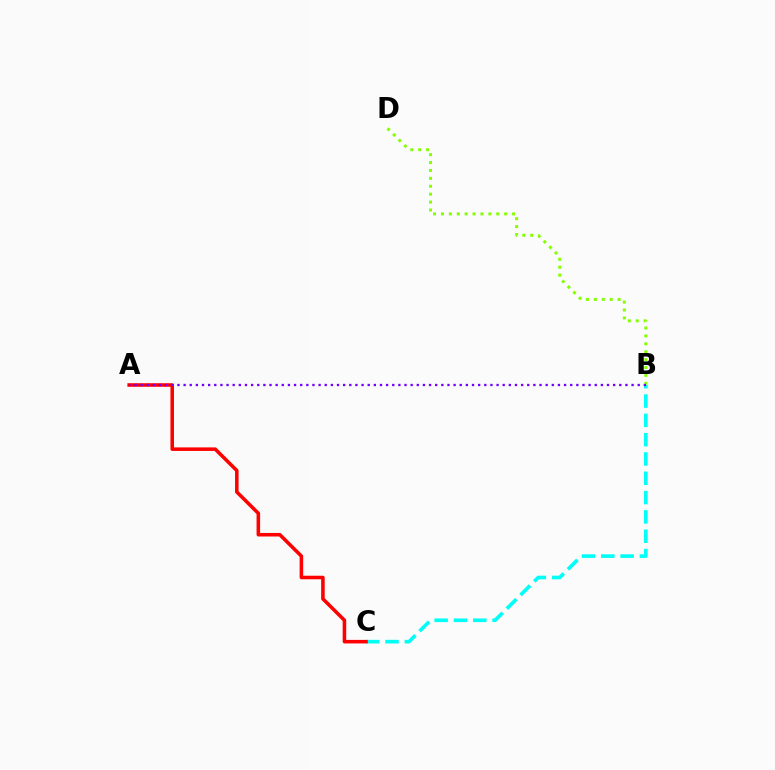{('B', 'C'): [{'color': '#00fff6', 'line_style': 'dashed', 'thickness': 2.62}], ('B', 'D'): [{'color': '#84ff00', 'line_style': 'dotted', 'thickness': 2.15}], ('A', 'C'): [{'color': '#ff0000', 'line_style': 'solid', 'thickness': 2.55}], ('A', 'B'): [{'color': '#7200ff', 'line_style': 'dotted', 'thickness': 1.67}]}